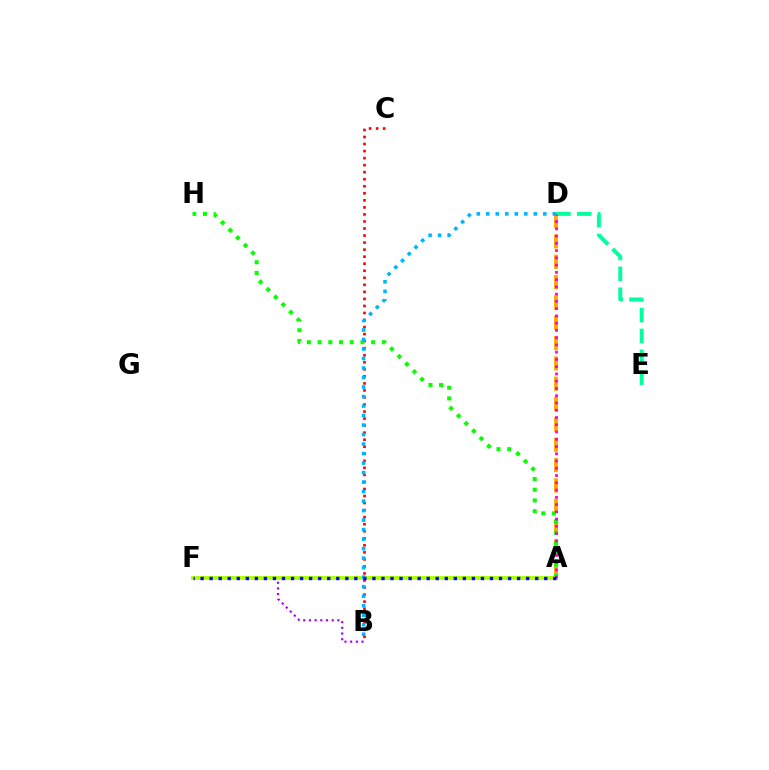{('A', 'D'): [{'color': '#ffa500', 'line_style': 'dashed', 'thickness': 2.76}, {'color': '#ff00bd', 'line_style': 'dotted', 'thickness': 1.97}], ('B', 'C'): [{'color': '#ff0000', 'line_style': 'dotted', 'thickness': 1.91}], ('B', 'F'): [{'color': '#9b00ff', 'line_style': 'dotted', 'thickness': 1.55}], ('A', 'H'): [{'color': '#08ff00', 'line_style': 'dotted', 'thickness': 2.91}], ('D', 'E'): [{'color': '#00ff9d', 'line_style': 'dashed', 'thickness': 2.83}], ('A', 'F'): [{'color': '#b3ff00', 'line_style': 'solid', 'thickness': 2.79}, {'color': '#0010ff', 'line_style': 'dotted', 'thickness': 2.46}], ('B', 'D'): [{'color': '#00b5ff', 'line_style': 'dotted', 'thickness': 2.58}]}